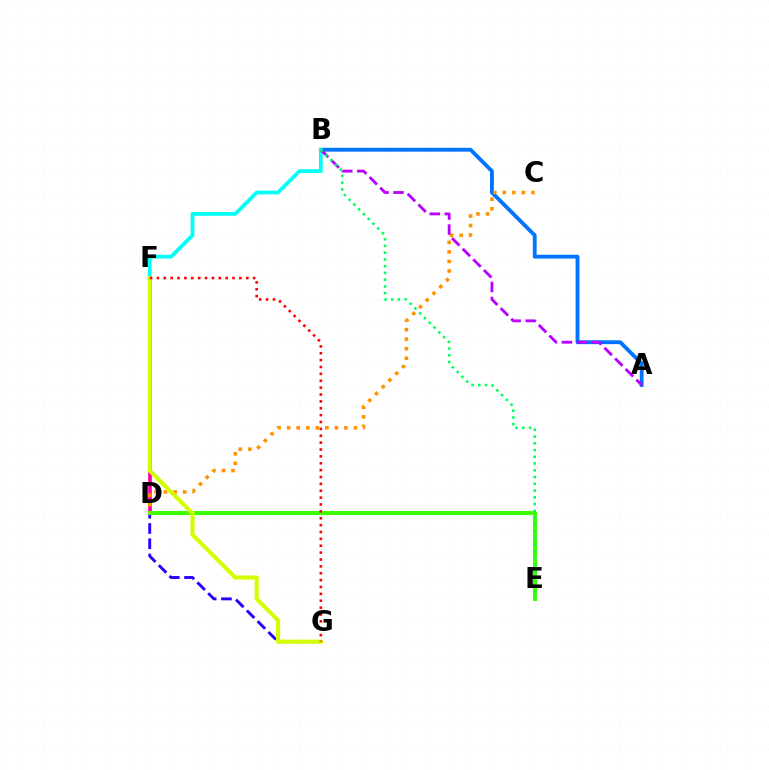{('D', 'G'): [{'color': '#2500ff', 'line_style': 'dashed', 'thickness': 2.07}], ('D', 'F'): [{'color': '#ff00ac', 'line_style': 'solid', 'thickness': 2.64}], ('A', 'B'): [{'color': '#0074ff', 'line_style': 'solid', 'thickness': 2.77}, {'color': '#b900ff', 'line_style': 'dashed', 'thickness': 2.04}], ('B', 'F'): [{'color': '#00fff6', 'line_style': 'solid', 'thickness': 2.71}], ('D', 'E'): [{'color': '#3dff00', 'line_style': 'solid', 'thickness': 2.92}], ('C', 'D'): [{'color': '#ff9400', 'line_style': 'dotted', 'thickness': 2.59}], ('F', 'G'): [{'color': '#d1ff00', 'line_style': 'solid', 'thickness': 2.95}, {'color': '#ff0000', 'line_style': 'dotted', 'thickness': 1.87}], ('B', 'E'): [{'color': '#00ff5c', 'line_style': 'dotted', 'thickness': 1.83}]}